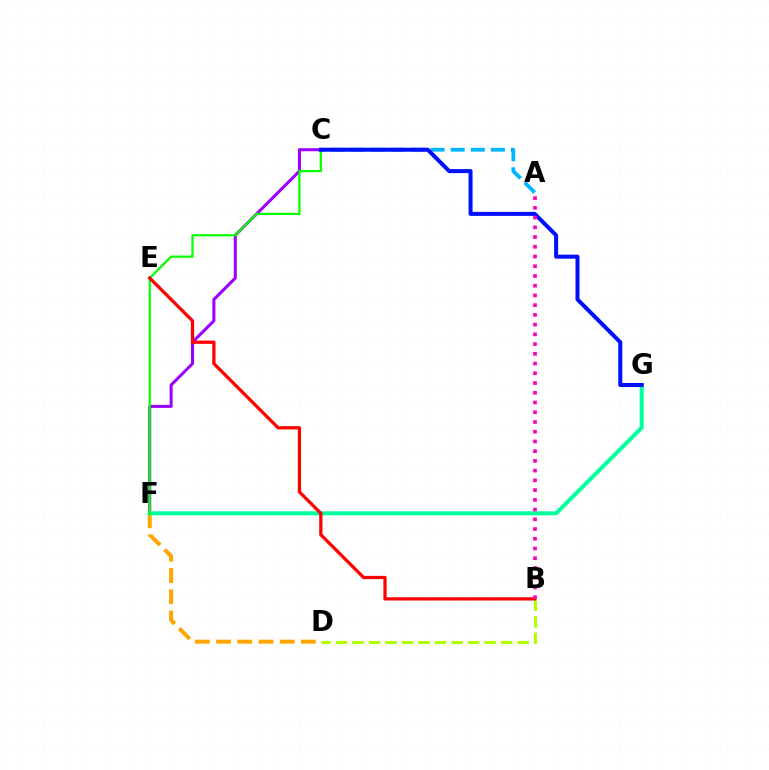{('A', 'C'): [{'color': '#00b5ff', 'line_style': 'dashed', 'thickness': 2.72}], ('D', 'F'): [{'color': '#ffa500', 'line_style': 'dashed', 'thickness': 2.88}], ('B', 'D'): [{'color': '#b3ff00', 'line_style': 'dashed', 'thickness': 2.24}], ('C', 'F'): [{'color': '#9b00ff', 'line_style': 'solid', 'thickness': 2.19}, {'color': '#08ff00', 'line_style': 'solid', 'thickness': 1.62}], ('F', 'G'): [{'color': '#00ff9d', 'line_style': 'solid', 'thickness': 2.9}], ('C', 'G'): [{'color': '#0010ff', 'line_style': 'solid', 'thickness': 2.89}], ('B', 'E'): [{'color': '#ff0000', 'line_style': 'solid', 'thickness': 2.35}], ('A', 'B'): [{'color': '#ff00bd', 'line_style': 'dotted', 'thickness': 2.64}]}